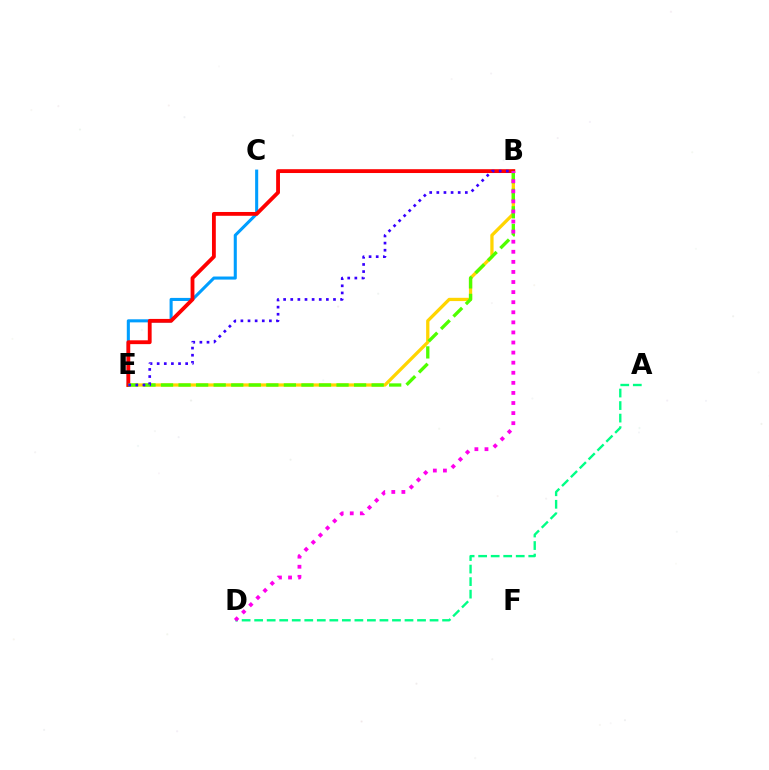{('A', 'D'): [{'color': '#00ff86', 'line_style': 'dashed', 'thickness': 1.7}], ('C', 'E'): [{'color': '#009eff', 'line_style': 'solid', 'thickness': 2.21}], ('B', 'E'): [{'color': '#ffd500', 'line_style': 'solid', 'thickness': 2.35}, {'color': '#ff0000', 'line_style': 'solid', 'thickness': 2.75}, {'color': '#4fff00', 'line_style': 'dashed', 'thickness': 2.38}, {'color': '#3700ff', 'line_style': 'dotted', 'thickness': 1.94}], ('B', 'D'): [{'color': '#ff00ed', 'line_style': 'dotted', 'thickness': 2.74}]}